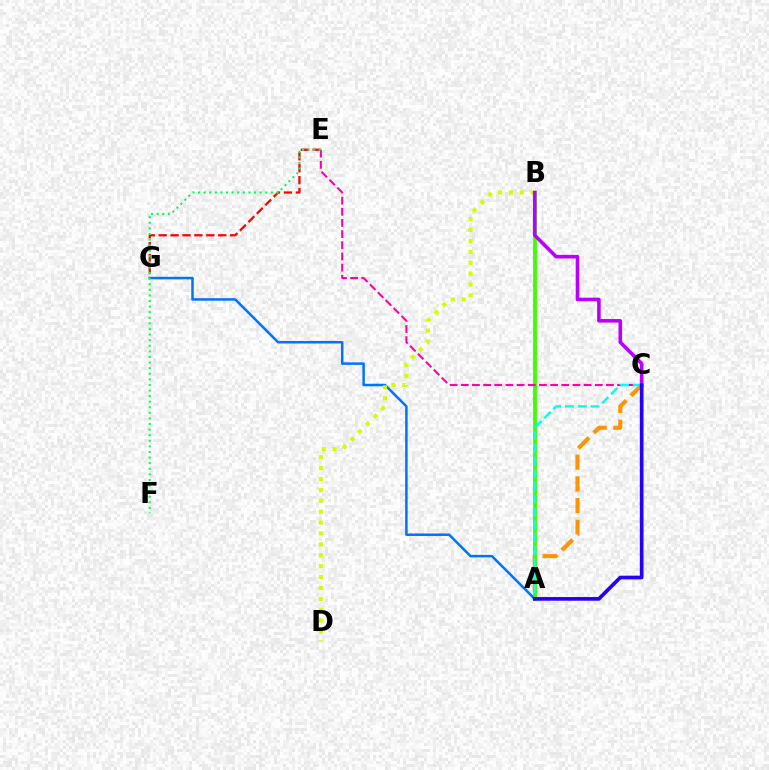{('A', 'C'): [{'color': '#ff9400', 'line_style': 'dashed', 'thickness': 2.95}, {'color': '#00fff6', 'line_style': 'dashed', 'thickness': 1.74}, {'color': '#2500ff', 'line_style': 'solid', 'thickness': 2.65}], ('E', 'G'): [{'color': '#ff0000', 'line_style': 'dashed', 'thickness': 1.62}], ('A', 'B'): [{'color': '#3dff00', 'line_style': 'solid', 'thickness': 2.75}], ('C', 'E'): [{'color': '#ff00ac', 'line_style': 'dashed', 'thickness': 1.52}], ('A', 'G'): [{'color': '#0074ff', 'line_style': 'solid', 'thickness': 1.81}], ('B', 'D'): [{'color': '#d1ff00', 'line_style': 'dotted', 'thickness': 2.96}], ('B', 'C'): [{'color': '#b900ff', 'line_style': 'solid', 'thickness': 2.58}], ('E', 'F'): [{'color': '#00ff5c', 'line_style': 'dotted', 'thickness': 1.52}]}